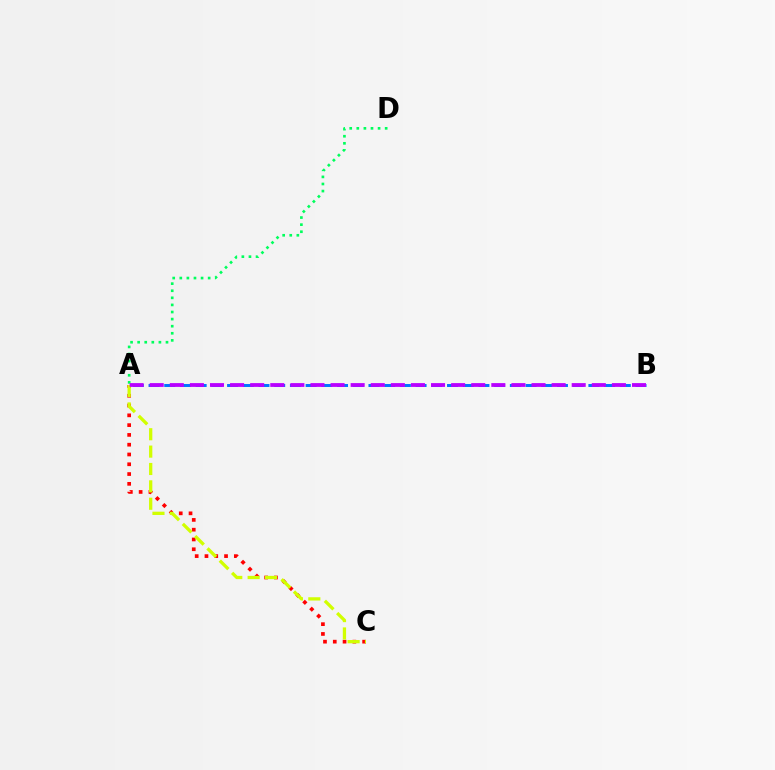{('A', 'C'): [{'color': '#ff0000', 'line_style': 'dotted', 'thickness': 2.66}, {'color': '#d1ff00', 'line_style': 'dashed', 'thickness': 2.36}], ('A', 'B'): [{'color': '#0074ff', 'line_style': 'dashed', 'thickness': 2.13}, {'color': '#b900ff', 'line_style': 'dashed', 'thickness': 2.73}], ('A', 'D'): [{'color': '#00ff5c', 'line_style': 'dotted', 'thickness': 1.93}]}